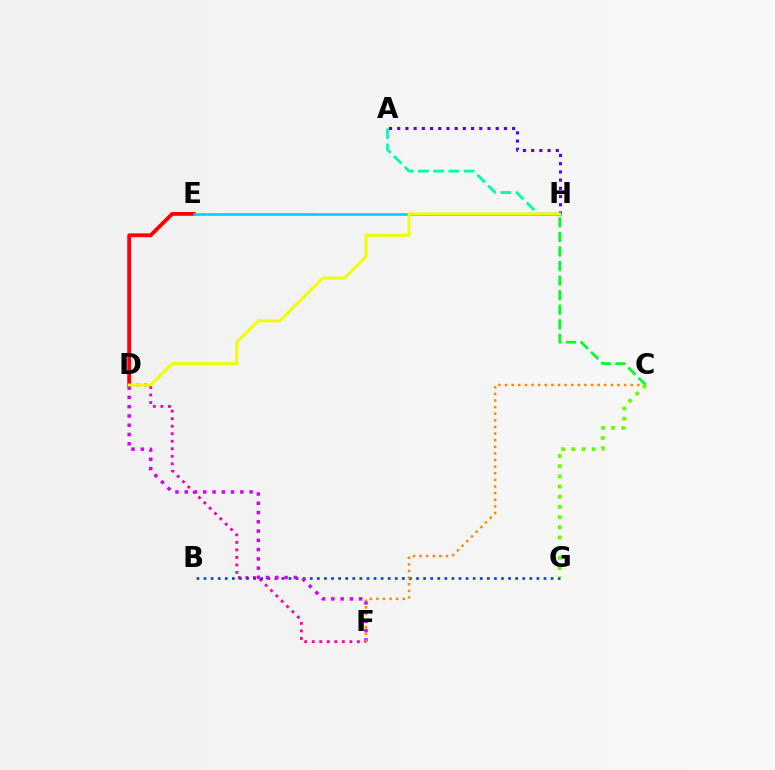{('D', 'F'): [{'color': '#ff00a0', 'line_style': 'dotted', 'thickness': 2.05}, {'color': '#d600ff', 'line_style': 'dotted', 'thickness': 2.52}], ('B', 'G'): [{'color': '#003fff', 'line_style': 'dotted', 'thickness': 1.92}], ('D', 'E'): [{'color': '#ff0000', 'line_style': 'solid', 'thickness': 2.75}], ('C', 'H'): [{'color': '#00ff27', 'line_style': 'dashed', 'thickness': 1.98}], ('A', 'H'): [{'color': '#00ffaf', 'line_style': 'dashed', 'thickness': 2.07}, {'color': '#4f00ff', 'line_style': 'dotted', 'thickness': 2.23}], ('E', 'H'): [{'color': '#00c7ff', 'line_style': 'solid', 'thickness': 1.8}], ('D', 'H'): [{'color': '#eeff00', 'line_style': 'solid', 'thickness': 2.11}], ('C', 'F'): [{'color': '#ff8800', 'line_style': 'dotted', 'thickness': 1.8}], ('C', 'G'): [{'color': '#66ff00', 'line_style': 'dotted', 'thickness': 2.77}]}